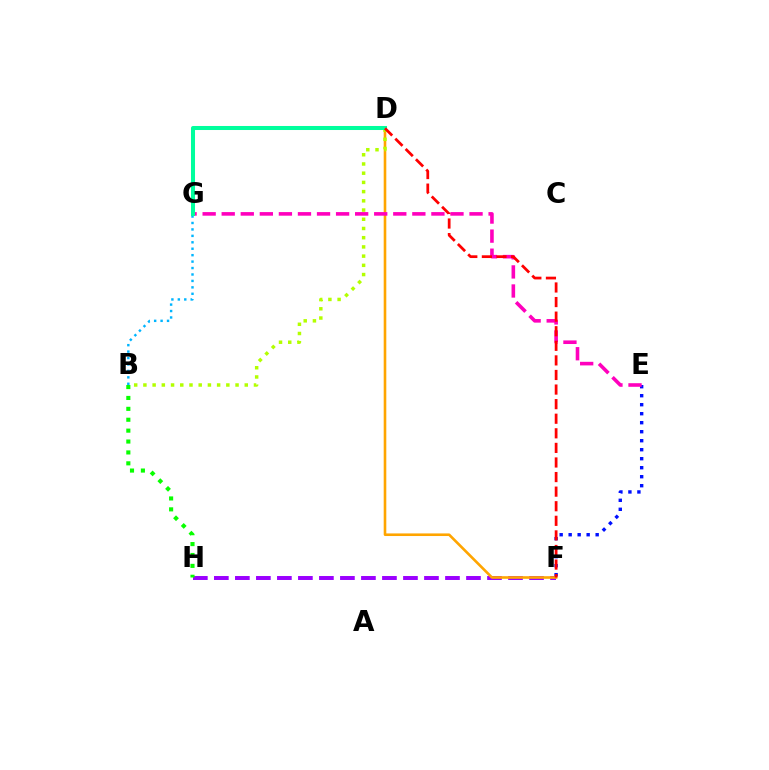{('F', 'H'): [{'color': '#9b00ff', 'line_style': 'dashed', 'thickness': 2.85}], ('E', 'F'): [{'color': '#0010ff', 'line_style': 'dotted', 'thickness': 2.45}], ('D', 'F'): [{'color': '#ffa500', 'line_style': 'solid', 'thickness': 1.88}, {'color': '#ff0000', 'line_style': 'dashed', 'thickness': 1.98}], ('E', 'G'): [{'color': '#ff00bd', 'line_style': 'dashed', 'thickness': 2.59}], ('B', 'H'): [{'color': '#08ff00', 'line_style': 'dotted', 'thickness': 2.96}], ('B', 'D'): [{'color': '#b3ff00', 'line_style': 'dotted', 'thickness': 2.5}], ('B', 'G'): [{'color': '#00b5ff', 'line_style': 'dotted', 'thickness': 1.75}], ('D', 'G'): [{'color': '#00ff9d', 'line_style': 'solid', 'thickness': 2.9}]}